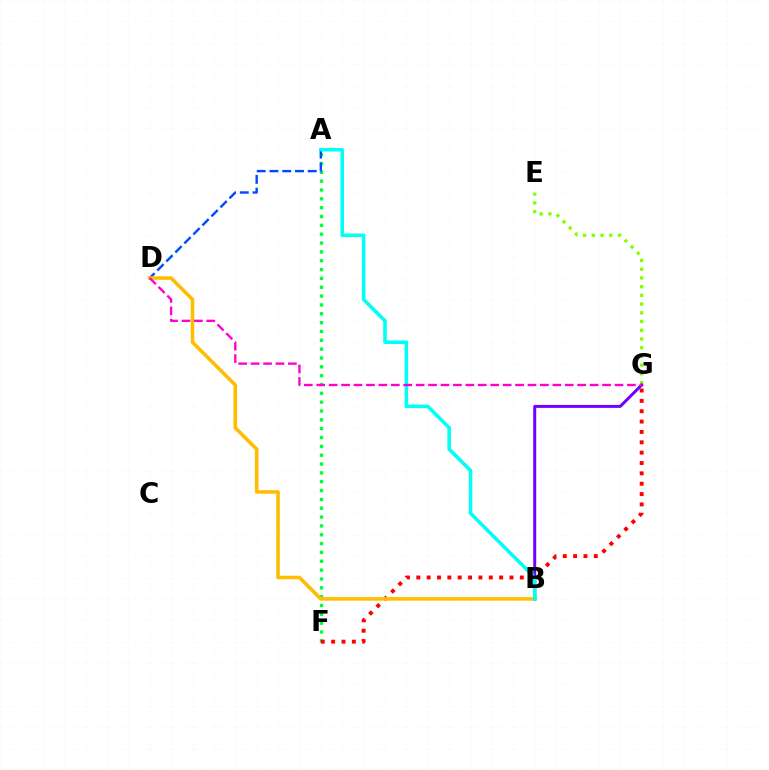{('E', 'G'): [{'color': '#84ff00', 'line_style': 'dotted', 'thickness': 2.37}], ('A', 'F'): [{'color': '#00ff39', 'line_style': 'dotted', 'thickness': 2.4}], ('A', 'D'): [{'color': '#004bff', 'line_style': 'dashed', 'thickness': 1.73}], ('F', 'G'): [{'color': '#ff0000', 'line_style': 'dotted', 'thickness': 2.81}], ('B', 'D'): [{'color': '#ffbd00', 'line_style': 'solid', 'thickness': 2.58}], ('B', 'G'): [{'color': '#7200ff', 'line_style': 'solid', 'thickness': 2.16}], ('A', 'B'): [{'color': '#00fff6', 'line_style': 'solid', 'thickness': 2.57}], ('D', 'G'): [{'color': '#ff00cf', 'line_style': 'dashed', 'thickness': 1.69}]}